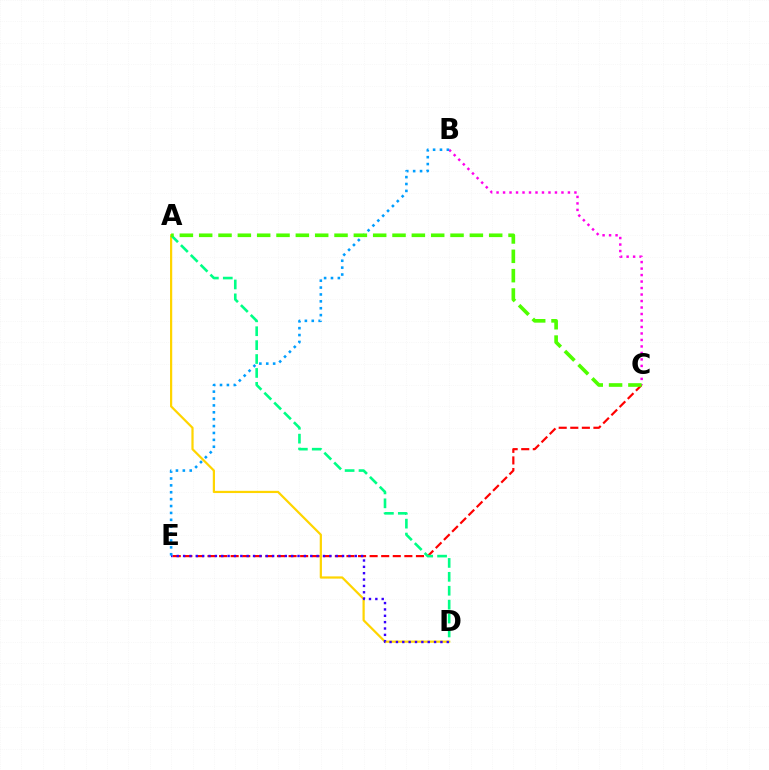{('C', 'E'): [{'color': '#ff0000', 'line_style': 'dashed', 'thickness': 1.57}], ('B', 'C'): [{'color': '#ff00ed', 'line_style': 'dotted', 'thickness': 1.76}], ('A', 'D'): [{'color': '#ffd500', 'line_style': 'solid', 'thickness': 1.6}, {'color': '#00ff86', 'line_style': 'dashed', 'thickness': 1.89}], ('D', 'E'): [{'color': '#3700ff', 'line_style': 'dotted', 'thickness': 1.73}], ('B', 'E'): [{'color': '#009eff', 'line_style': 'dotted', 'thickness': 1.87}], ('A', 'C'): [{'color': '#4fff00', 'line_style': 'dashed', 'thickness': 2.63}]}